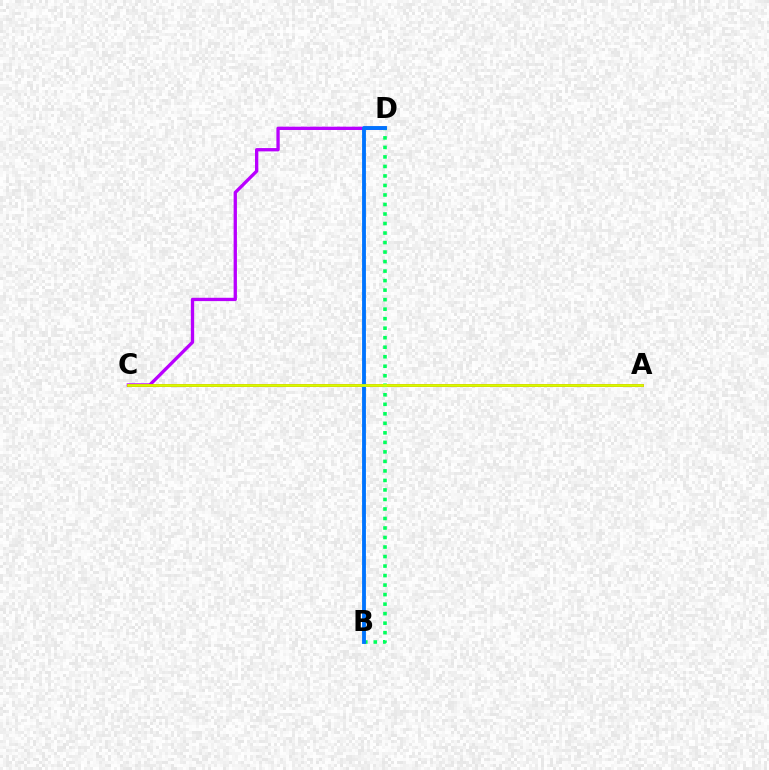{('C', 'D'): [{'color': '#b900ff', 'line_style': 'solid', 'thickness': 2.39}], ('A', 'C'): [{'color': '#ff0000', 'line_style': 'solid', 'thickness': 1.93}, {'color': '#d1ff00', 'line_style': 'solid', 'thickness': 1.95}], ('B', 'D'): [{'color': '#00ff5c', 'line_style': 'dotted', 'thickness': 2.59}, {'color': '#0074ff', 'line_style': 'solid', 'thickness': 2.77}]}